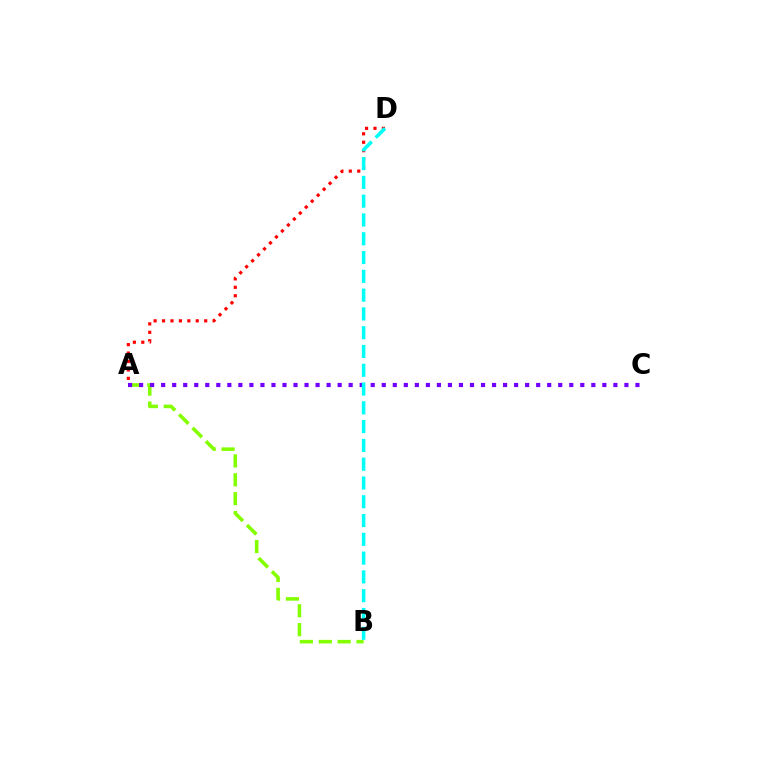{('A', 'B'): [{'color': '#84ff00', 'line_style': 'dashed', 'thickness': 2.57}], ('A', 'C'): [{'color': '#7200ff', 'line_style': 'dotted', 'thickness': 3.0}], ('A', 'D'): [{'color': '#ff0000', 'line_style': 'dotted', 'thickness': 2.29}], ('B', 'D'): [{'color': '#00fff6', 'line_style': 'dashed', 'thickness': 2.55}]}